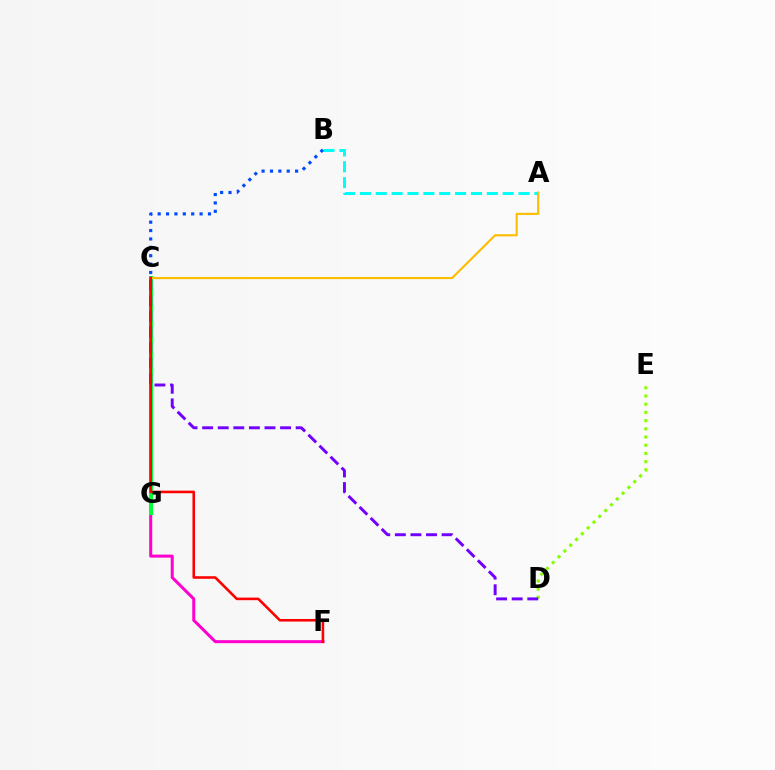{('F', 'G'): [{'color': '#ff00cf', 'line_style': 'solid', 'thickness': 2.17}], ('D', 'E'): [{'color': '#84ff00', 'line_style': 'dotted', 'thickness': 2.23}], ('C', 'G'): [{'color': '#00ff39', 'line_style': 'solid', 'thickness': 2.9}], ('A', 'B'): [{'color': '#00fff6', 'line_style': 'dashed', 'thickness': 2.16}], ('C', 'D'): [{'color': '#7200ff', 'line_style': 'dashed', 'thickness': 2.12}], ('A', 'C'): [{'color': '#ffbd00', 'line_style': 'solid', 'thickness': 1.53}], ('B', 'C'): [{'color': '#004bff', 'line_style': 'dotted', 'thickness': 2.28}], ('C', 'F'): [{'color': '#ff0000', 'line_style': 'solid', 'thickness': 1.86}]}